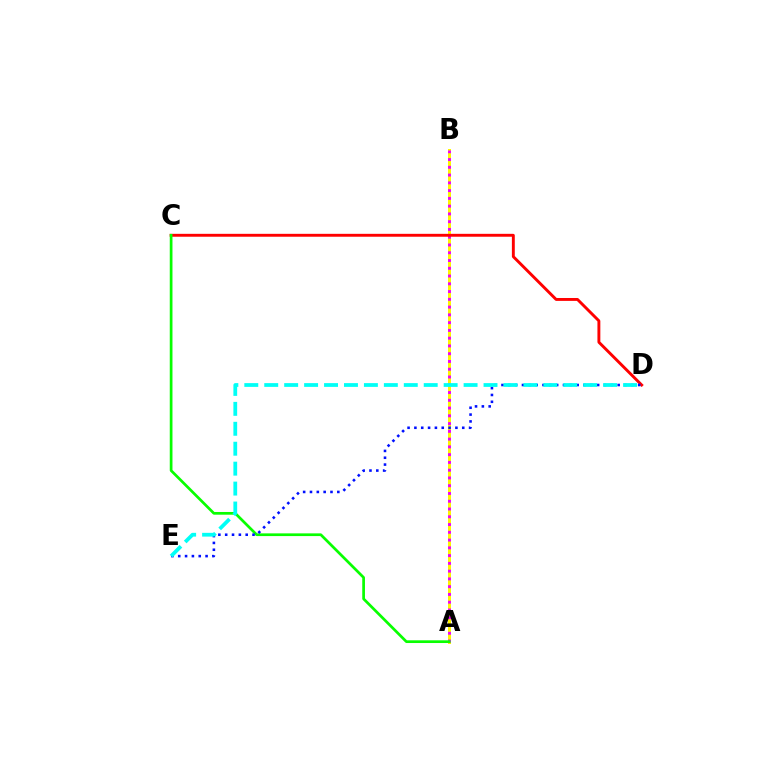{('A', 'B'): [{'color': '#fcf500', 'line_style': 'solid', 'thickness': 2.15}, {'color': '#ee00ff', 'line_style': 'dotted', 'thickness': 2.11}], ('C', 'D'): [{'color': '#ff0000', 'line_style': 'solid', 'thickness': 2.09}], ('A', 'C'): [{'color': '#08ff00', 'line_style': 'solid', 'thickness': 1.95}], ('D', 'E'): [{'color': '#0010ff', 'line_style': 'dotted', 'thickness': 1.86}, {'color': '#00fff6', 'line_style': 'dashed', 'thickness': 2.71}]}